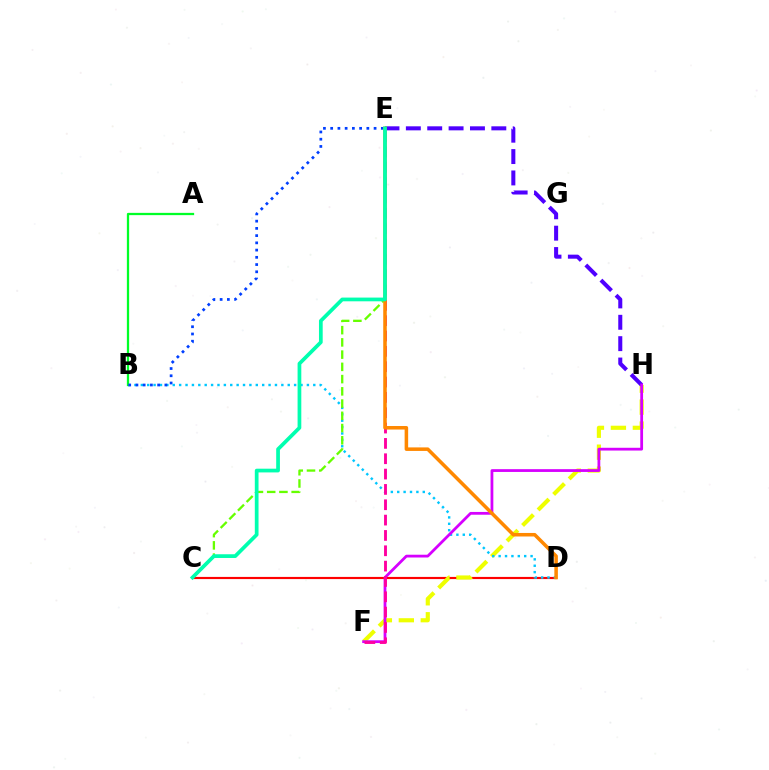{('C', 'D'): [{'color': '#ff0000', 'line_style': 'solid', 'thickness': 1.56}], ('F', 'H'): [{'color': '#eeff00', 'line_style': 'dashed', 'thickness': 2.98}, {'color': '#d600ff', 'line_style': 'solid', 'thickness': 2.0}], ('B', 'D'): [{'color': '#00c7ff', 'line_style': 'dotted', 'thickness': 1.74}], ('E', 'H'): [{'color': '#4f00ff', 'line_style': 'dashed', 'thickness': 2.9}], ('C', 'E'): [{'color': '#66ff00', 'line_style': 'dashed', 'thickness': 1.66}, {'color': '#00ffaf', 'line_style': 'solid', 'thickness': 2.68}], ('A', 'B'): [{'color': '#00ff27', 'line_style': 'solid', 'thickness': 1.64}], ('B', 'E'): [{'color': '#003fff', 'line_style': 'dotted', 'thickness': 1.97}], ('E', 'F'): [{'color': '#ff00a0', 'line_style': 'dashed', 'thickness': 2.08}], ('D', 'E'): [{'color': '#ff8800', 'line_style': 'solid', 'thickness': 2.54}]}